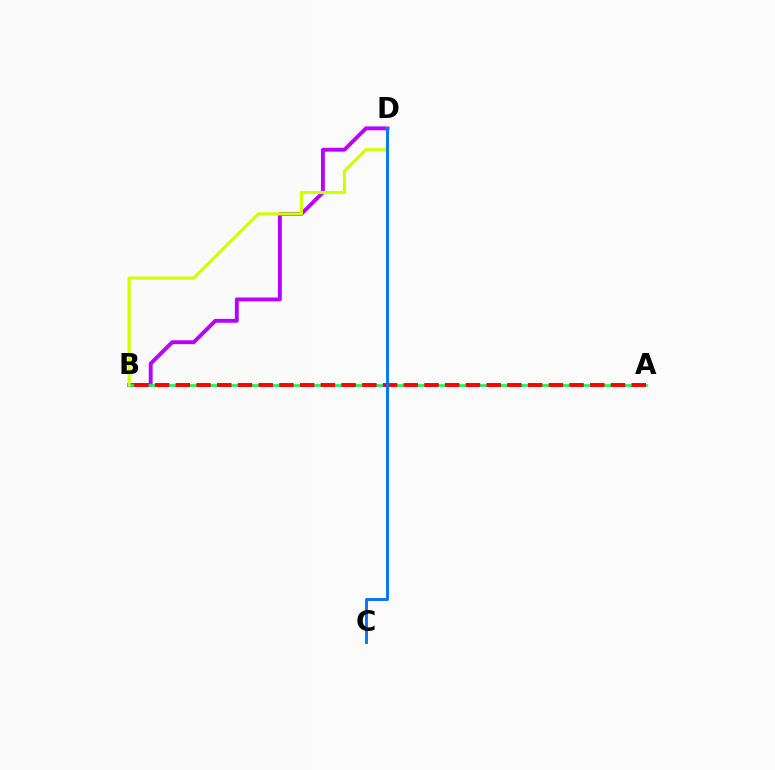{('B', 'D'): [{'color': '#b900ff', 'line_style': 'solid', 'thickness': 2.8}, {'color': '#d1ff00', 'line_style': 'solid', 'thickness': 2.26}], ('A', 'B'): [{'color': '#00ff5c', 'line_style': 'solid', 'thickness': 1.87}, {'color': '#ff0000', 'line_style': 'dashed', 'thickness': 2.82}], ('C', 'D'): [{'color': '#0074ff', 'line_style': 'solid', 'thickness': 2.08}]}